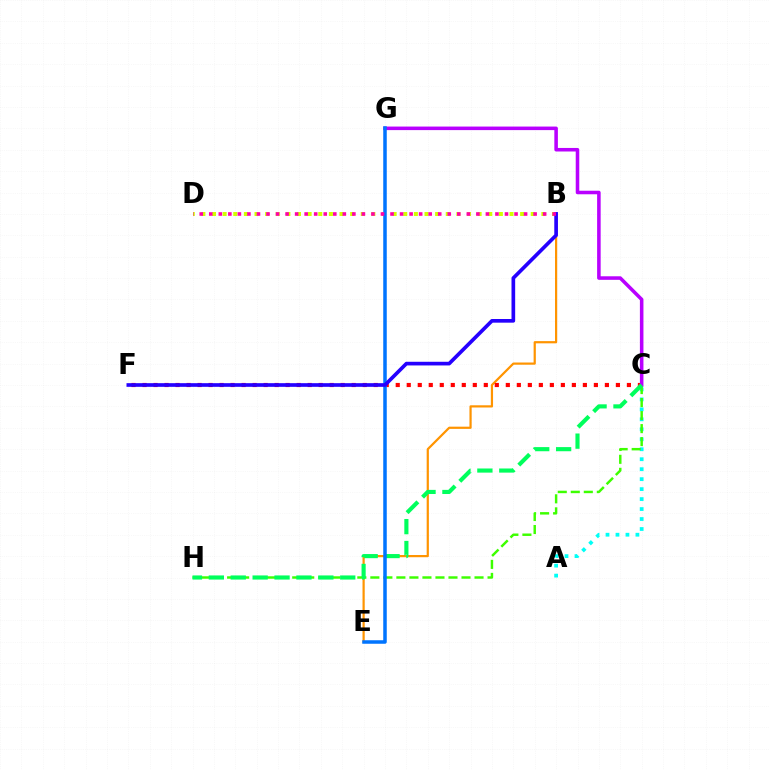{('B', 'E'): [{'color': '#ff9400', 'line_style': 'solid', 'thickness': 1.59}], ('A', 'C'): [{'color': '#00fff6', 'line_style': 'dotted', 'thickness': 2.71}], ('B', 'D'): [{'color': '#d1ff00', 'line_style': 'dotted', 'thickness': 2.89}, {'color': '#ff00ac', 'line_style': 'dotted', 'thickness': 2.59}], ('C', 'F'): [{'color': '#ff0000', 'line_style': 'dotted', 'thickness': 2.99}], ('C', 'H'): [{'color': '#3dff00', 'line_style': 'dashed', 'thickness': 1.77}, {'color': '#00ff5c', 'line_style': 'dashed', 'thickness': 2.98}], ('C', 'G'): [{'color': '#b900ff', 'line_style': 'solid', 'thickness': 2.55}], ('E', 'G'): [{'color': '#0074ff', 'line_style': 'solid', 'thickness': 2.53}], ('B', 'F'): [{'color': '#2500ff', 'line_style': 'solid', 'thickness': 2.64}]}